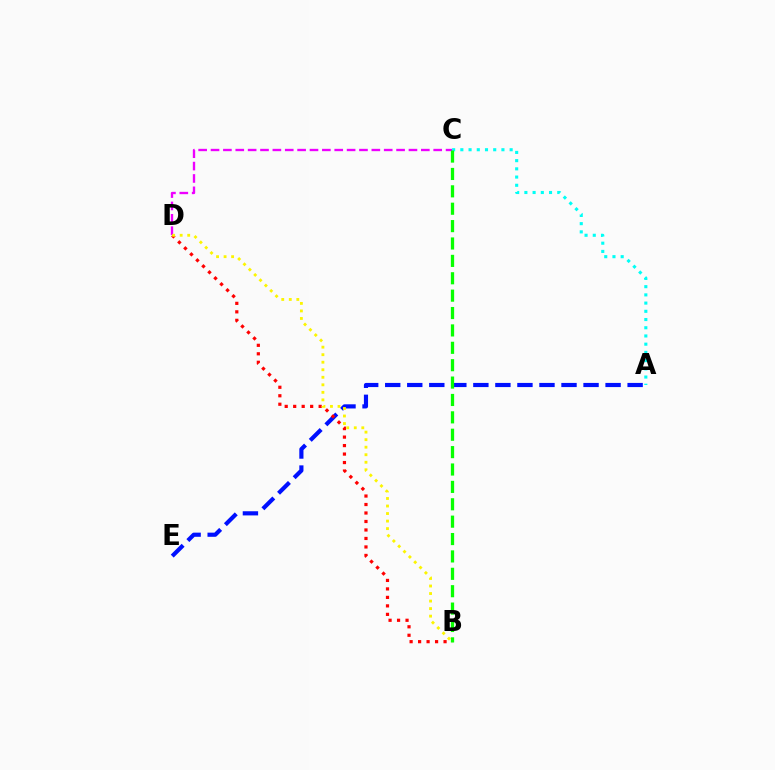{('A', 'C'): [{'color': '#00fff6', 'line_style': 'dotted', 'thickness': 2.23}], ('A', 'E'): [{'color': '#0010ff', 'line_style': 'dashed', 'thickness': 2.99}], ('C', 'D'): [{'color': '#ee00ff', 'line_style': 'dashed', 'thickness': 1.68}], ('B', 'D'): [{'color': '#ff0000', 'line_style': 'dotted', 'thickness': 2.31}, {'color': '#fcf500', 'line_style': 'dotted', 'thickness': 2.05}], ('B', 'C'): [{'color': '#08ff00', 'line_style': 'dashed', 'thickness': 2.36}]}